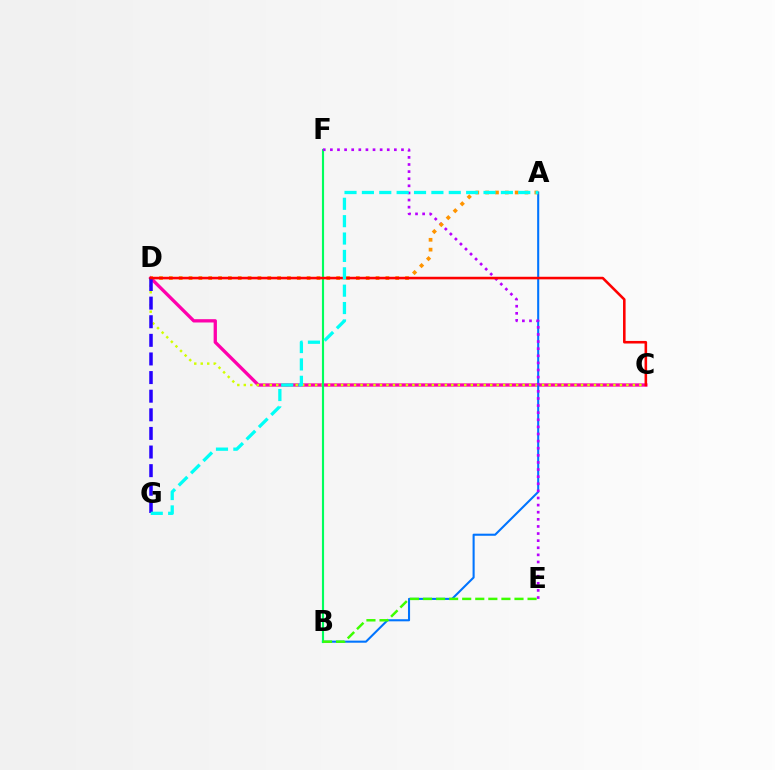{('C', 'D'): [{'color': '#ff00ac', 'line_style': 'solid', 'thickness': 2.38}, {'color': '#d1ff00', 'line_style': 'dotted', 'thickness': 1.76}, {'color': '#ff0000', 'line_style': 'solid', 'thickness': 1.85}], ('A', 'B'): [{'color': '#0074ff', 'line_style': 'solid', 'thickness': 1.5}], ('B', 'F'): [{'color': '#00ff5c', 'line_style': 'solid', 'thickness': 1.54}], ('E', 'F'): [{'color': '#b900ff', 'line_style': 'dotted', 'thickness': 1.93}], ('A', 'D'): [{'color': '#ff9400', 'line_style': 'dotted', 'thickness': 2.67}], ('D', 'G'): [{'color': '#2500ff', 'line_style': 'dashed', 'thickness': 2.53}], ('A', 'G'): [{'color': '#00fff6', 'line_style': 'dashed', 'thickness': 2.36}], ('B', 'E'): [{'color': '#3dff00', 'line_style': 'dashed', 'thickness': 1.78}]}